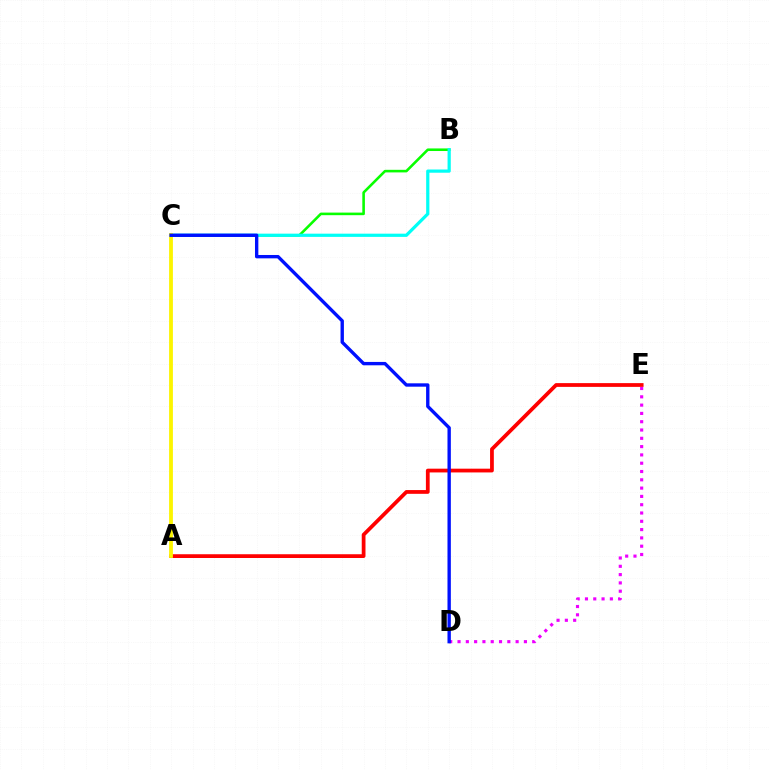{('B', 'C'): [{'color': '#08ff00', 'line_style': 'solid', 'thickness': 1.86}, {'color': '#00fff6', 'line_style': 'solid', 'thickness': 2.32}], ('A', 'E'): [{'color': '#ff0000', 'line_style': 'solid', 'thickness': 2.71}], ('A', 'C'): [{'color': '#fcf500', 'line_style': 'solid', 'thickness': 2.74}], ('D', 'E'): [{'color': '#ee00ff', 'line_style': 'dotted', 'thickness': 2.25}], ('C', 'D'): [{'color': '#0010ff', 'line_style': 'solid', 'thickness': 2.42}]}